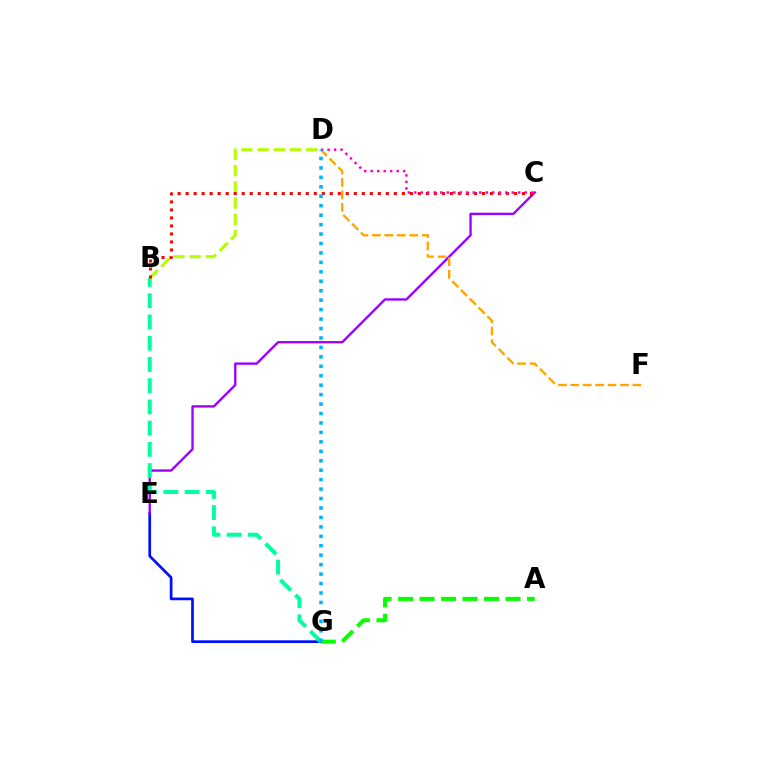{('E', 'G'): [{'color': '#0010ff', 'line_style': 'solid', 'thickness': 1.95}], ('C', 'E'): [{'color': '#9b00ff', 'line_style': 'solid', 'thickness': 1.69}], ('D', 'F'): [{'color': '#ffa500', 'line_style': 'dashed', 'thickness': 1.69}], ('B', 'G'): [{'color': '#00ff9d', 'line_style': 'dashed', 'thickness': 2.88}], ('B', 'D'): [{'color': '#b3ff00', 'line_style': 'dashed', 'thickness': 2.2}], ('A', 'G'): [{'color': '#08ff00', 'line_style': 'dashed', 'thickness': 2.92}], ('B', 'C'): [{'color': '#ff0000', 'line_style': 'dotted', 'thickness': 2.18}], ('C', 'D'): [{'color': '#ff00bd', 'line_style': 'dotted', 'thickness': 1.77}], ('D', 'G'): [{'color': '#00b5ff', 'line_style': 'dotted', 'thickness': 2.57}]}